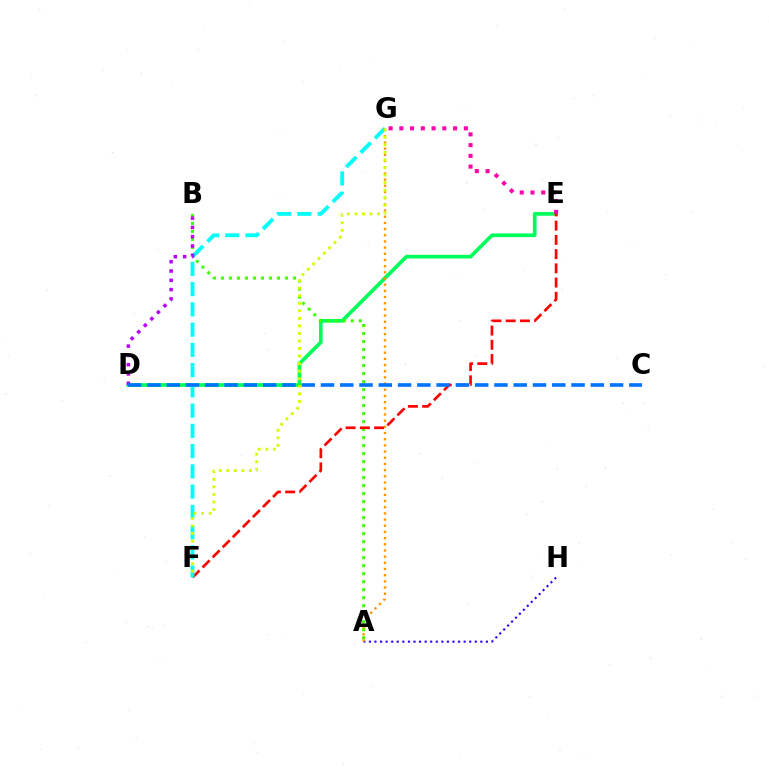{('D', 'E'): [{'color': '#00ff5c', 'line_style': 'solid', 'thickness': 2.65}], ('A', 'H'): [{'color': '#2500ff', 'line_style': 'dotted', 'thickness': 1.51}], ('E', 'G'): [{'color': '#ff00ac', 'line_style': 'dotted', 'thickness': 2.92}], ('A', 'G'): [{'color': '#ff9400', 'line_style': 'dotted', 'thickness': 1.68}], ('A', 'B'): [{'color': '#3dff00', 'line_style': 'dotted', 'thickness': 2.18}], ('E', 'F'): [{'color': '#ff0000', 'line_style': 'dashed', 'thickness': 1.93}], ('F', 'G'): [{'color': '#00fff6', 'line_style': 'dashed', 'thickness': 2.75}, {'color': '#d1ff00', 'line_style': 'dotted', 'thickness': 2.05}], ('B', 'D'): [{'color': '#b900ff', 'line_style': 'dotted', 'thickness': 2.52}], ('C', 'D'): [{'color': '#0074ff', 'line_style': 'dashed', 'thickness': 2.62}]}